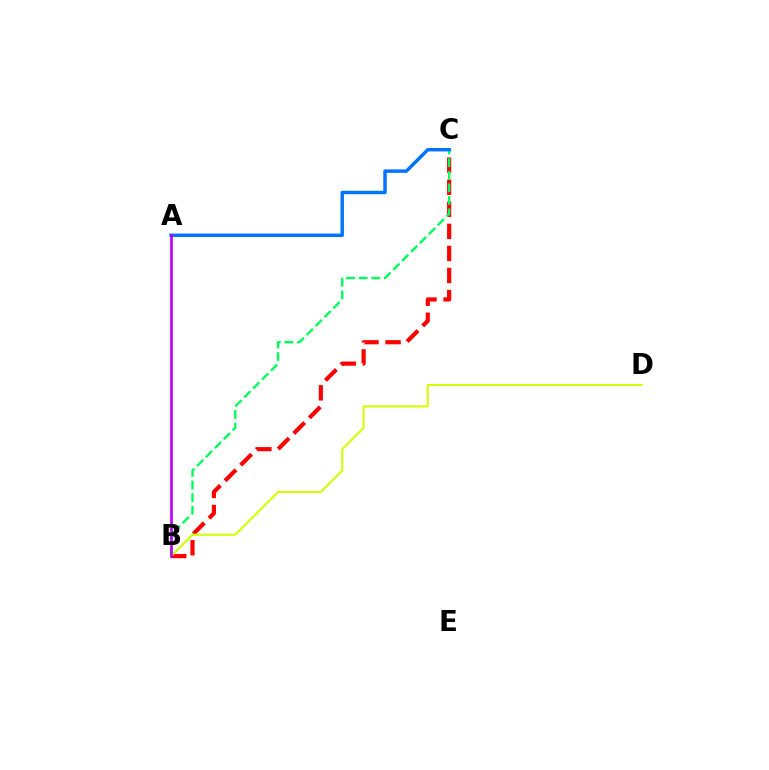{('B', 'C'): [{'color': '#ff0000', 'line_style': 'dashed', 'thickness': 3.0}, {'color': '#00ff5c', 'line_style': 'dashed', 'thickness': 1.71}], ('B', 'D'): [{'color': '#d1ff00', 'line_style': 'solid', 'thickness': 1.5}], ('A', 'C'): [{'color': '#0074ff', 'line_style': 'solid', 'thickness': 2.48}], ('A', 'B'): [{'color': '#b900ff', 'line_style': 'solid', 'thickness': 1.92}]}